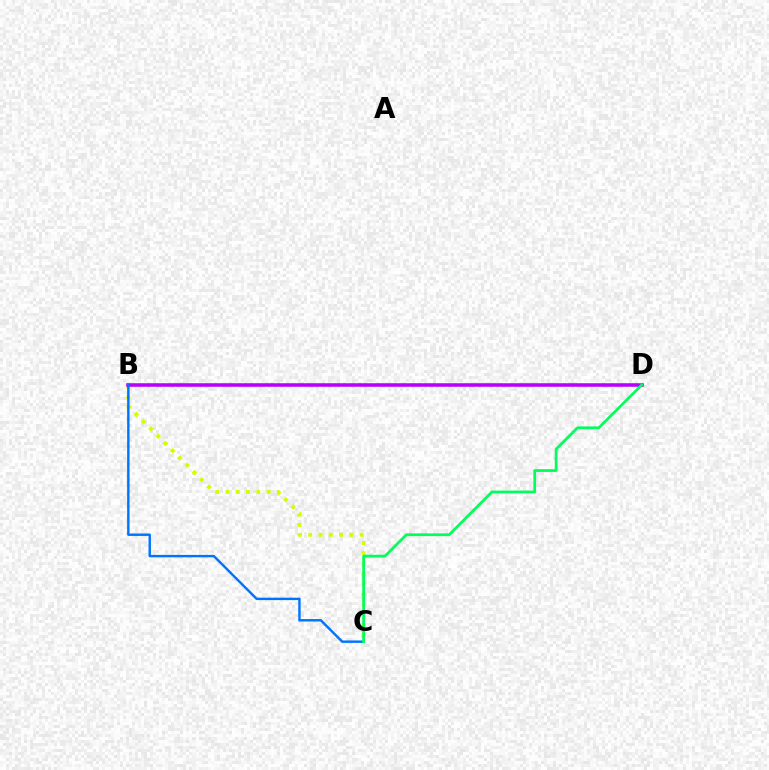{('B', 'D'): [{'color': '#ff0000', 'line_style': 'dotted', 'thickness': 1.5}, {'color': '#b900ff', 'line_style': 'solid', 'thickness': 2.55}], ('B', 'C'): [{'color': '#d1ff00', 'line_style': 'dotted', 'thickness': 2.79}, {'color': '#0074ff', 'line_style': 'solid', 'thickness': 1.74}], ('C', 'D'): [{'color': '#00ff5c', 'line_style': 'solid', 'thickness': 1.97}]}